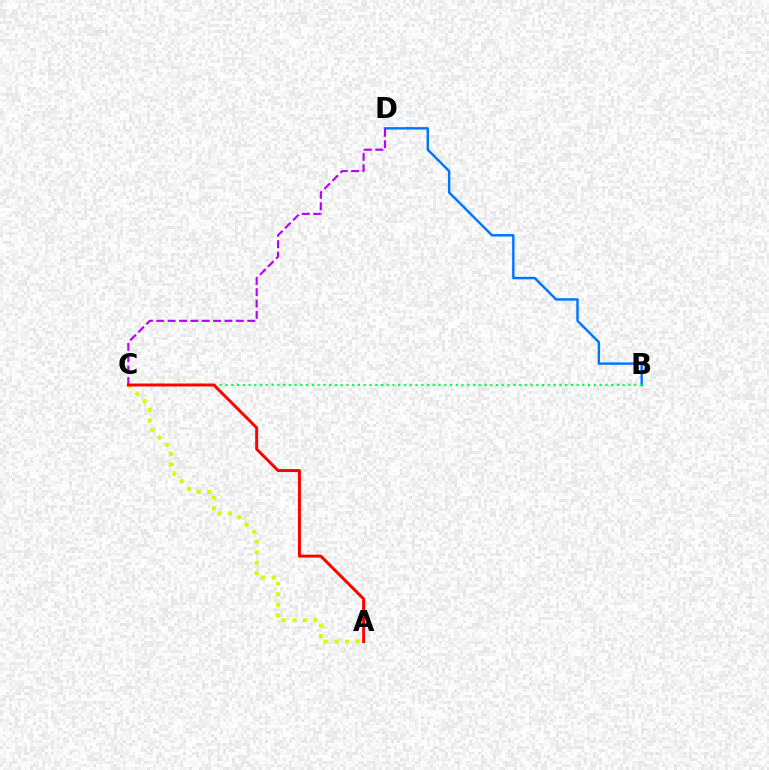{('B', 'D'): [{'color': '#0074ff', 'line_style': 'solid', 'thickness': 1.74}], ('A', 'C'): [{'color': '#d1ff00', 'line_style': 'dotted', 'thickness': 2.87}, {'color': '#ff0000', 'line_style': 'solid', 'thickness': 2.12}], ('C', 'D'): [{'color': '#b900ff', 'line_style': 'dashed', 'thickness': 1.54}], ('B', 'C'): [{'color': '#00ff5c', 'line_style': 'dotted', 'thickness': 1.56}]}